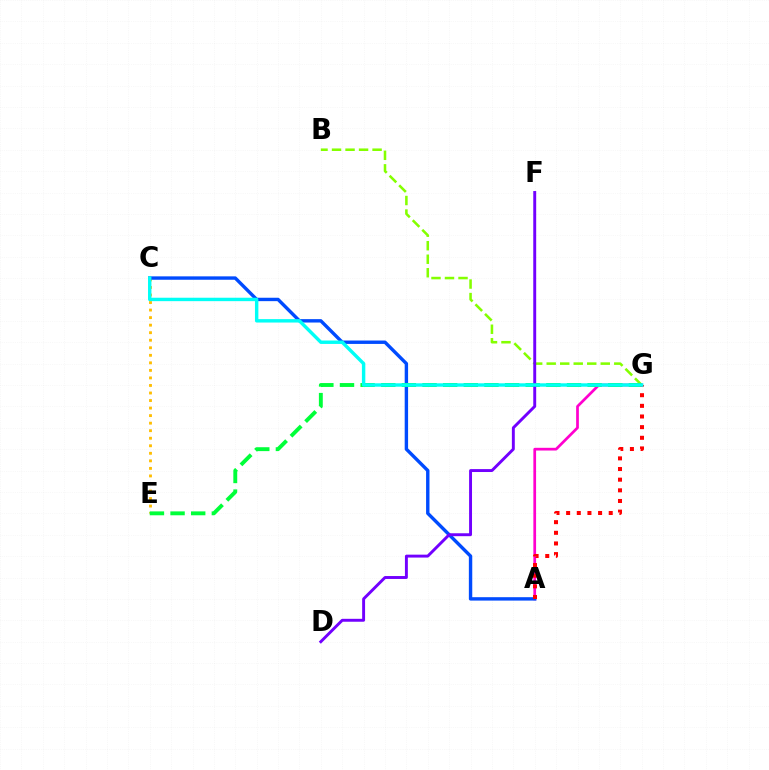{('C', 'E'): [{'color': '#ffbd00', 'line_style': 'dotted', 'thickness': 2.05}], ('B', 'G'): [{'color': '#84ff00', 'line_style': 'dashed', 'thickness': 1.84}], ('A', 'G'): [{'color': '#ff00cf', 'line_style': 'solid', 'thickness': 1.96}, {'color': '#ff0000', 'line_style': 'dotted', 'thickness': 2.89}], ('A', 'C'): [{'color': '#004bff', 'line_style': 'solid', 'thickness': 2.45}], ('E', 'G'): [{'color': '#00ff39', 'line_style': 'dashed', 'thickness': 2.8}], ('D', 'F'): [{'color': '#7200ff', 'line_style': 'solid', 'thickness': 2.1}], ('C', 'G'): [{'color': '#00fff6', 'line_style': 'solid', 'thickness': 2.46}]}